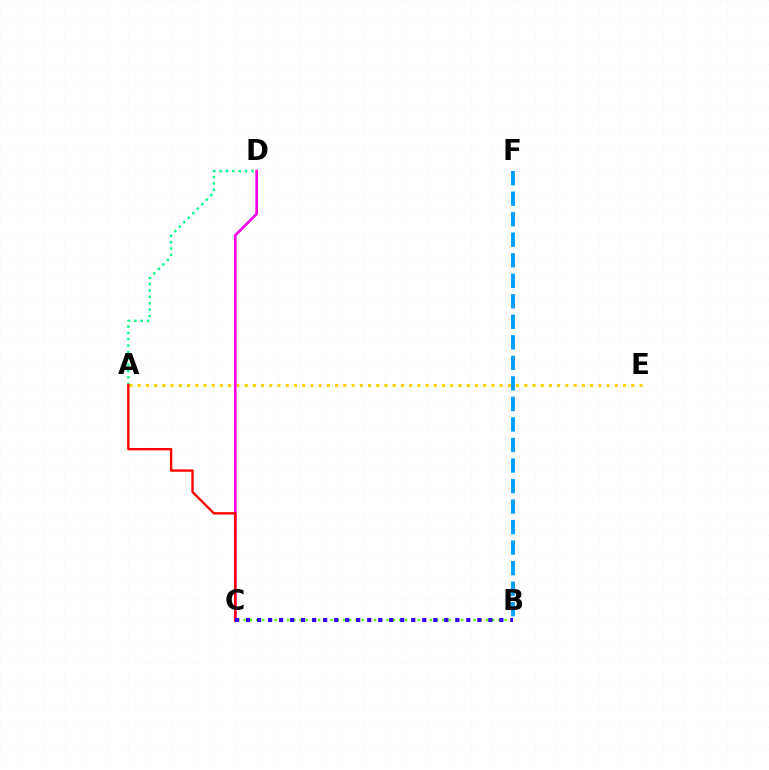{('B', 'C'): [{'color': '#4fff00', 'line_style': 'dotted', 'thickness': 1.69}, {'color': '#3700ff', 'line_style': 'dotted', 'thickness': 2.99}], ('A', 'E'): [{'color': '#ffd500', 'line_style': 'dotted', 'thickness': 2.23}], ('B', 'F'): [{'color': '#009eff', 'line_style': 'dashed', 'thickness': 2.79}], ('C', 'D'): [{'color': '#ff00ed', 'line_style': 'solid', 'thickness': 1.93}], ('A', 'D'): [{'color': '#00ff86', 'line_style': 'dotted', 'thickness': 1.73}], ('A', 'C'): [{'color': '#ff0000', 'line_style': 'solid', 'thickness': 1.7}]}